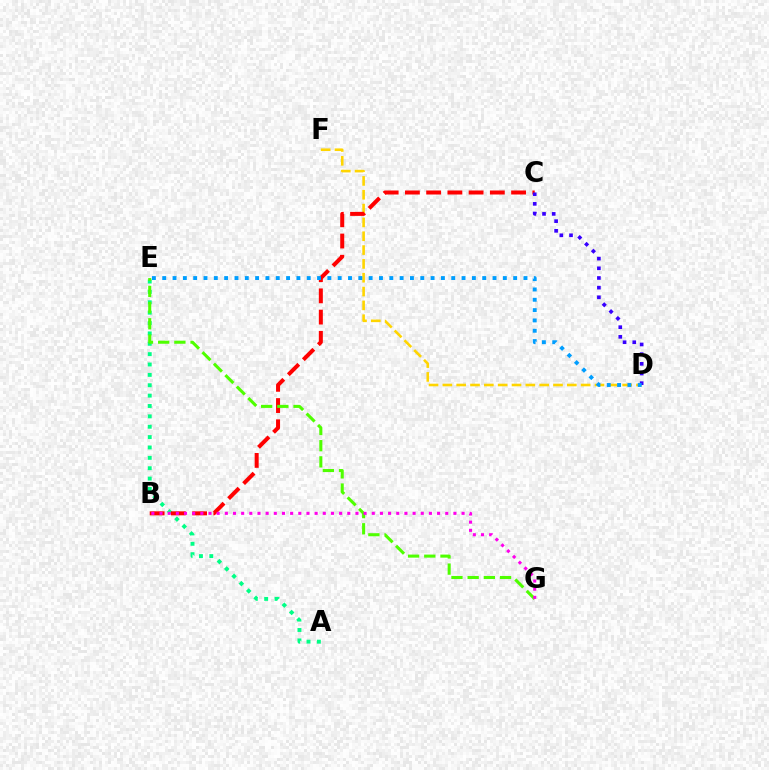{('A', 'E'): [{'color': '#00ff86', 'line_style': 'dotted', 'thickness': 2.82}], ('D', 'F'): [{'color': '#ffd500', 'line_style': 'dashed', 'thickness': 1.88}], ('B', 'C'): [{'color': '#ff0000', 'line_style': 'dashed', 'thickness': 2.88}], ('E', 'G'): [{'color': '#4fff00', 'line_style': 'dashed', 'thickness': 2.2}], ('C', 'D'): [{'color': '#3700ff', 'line_style': 'dotted', 'thickness': 2.63}], ('D', 'E'): [{'color': '#009eff', 'line_style': 'dotted', 'thickness': 2.8}], ('B', 'G'): [{'color': '#ff00ed', 'line_style': 'dotted', 'thickness': 2.22}]}